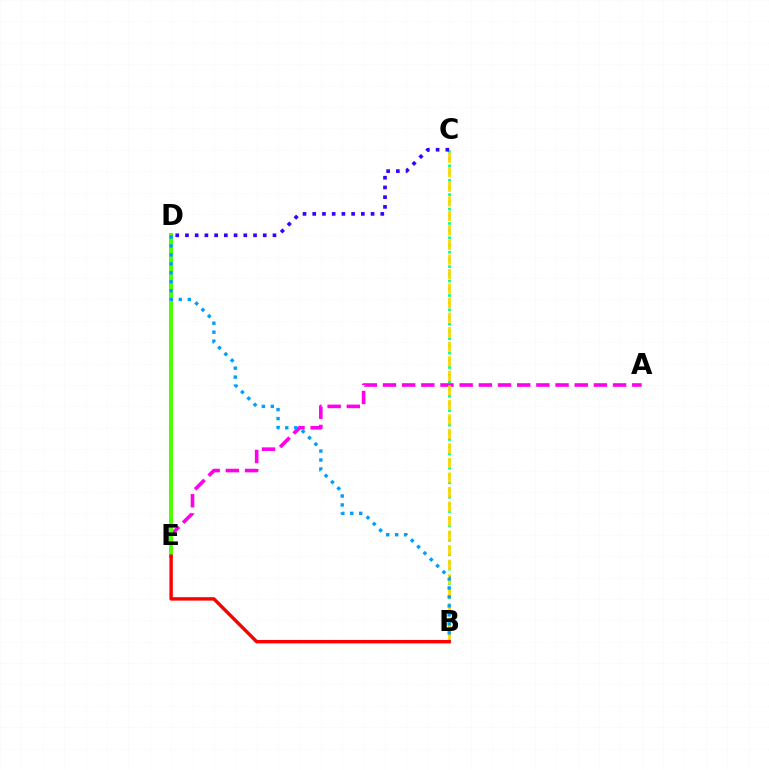{('B', 'C'): [{'color': '#00ff86', 'line_style': 'dotted', 'thickness': 1.96}, {'color': '#ffd500', 'line_style': 'dashed', 'thickness': 1.97}], ('A', 'E'): [{'color': '#ff00ed', 'line_style': 'dashed', 'thickness': 2.61}], ('D', 'E'): [{'color': '#4fff00', 'line_style': 'solid', 'thickness': 2.91}], ('C', 'D'): [{'color': '#3700ff', 'line_style': 'dotted', 'thickness': 2.64}], ('B', 'D'): [{'color': '#009eff', 'line_style': 'dotted', 'thickness': 2.44}], ('B', 'E'): [{'color': '#ff0000', 'line_style': 'solid', 'thickness': 2.46}]}